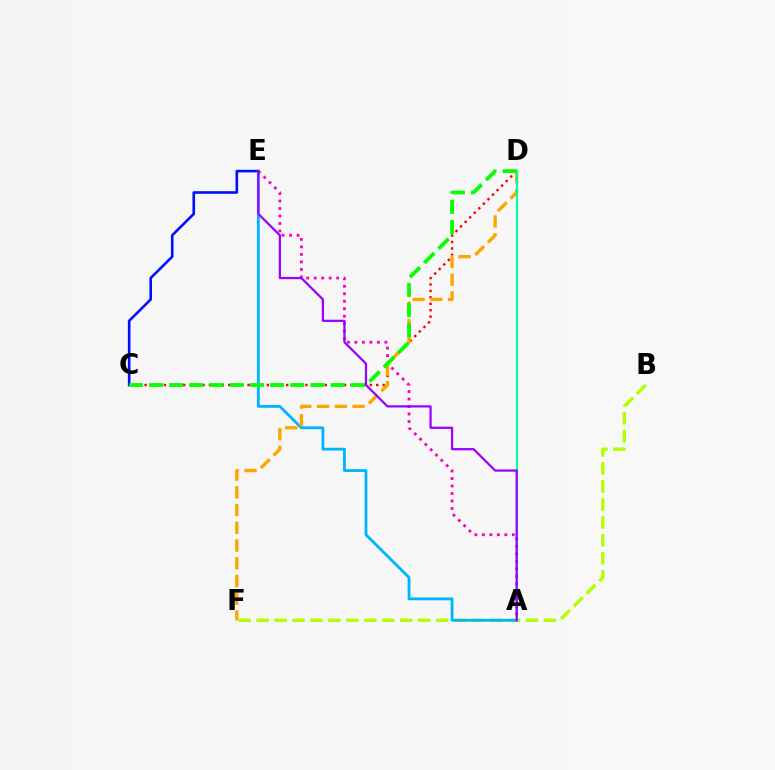{('B', 'F'): [{'color': '#b3ff00', 'line_style': 'dashed', 'thickness': 2.44}], ('C', 'D'): [{'color': '#ff0000', 'line_style': 'dotted', 'thickness': 1.75}, {'color': '#08ff00', 'line_style': 'dashed', 'thickness': 2.74}], ('C', 'E'): [{'color': '#0010ff', 'line_style': 'solid', 'thickness': 1.88}], ('A', 'E'): [{'color': '#00b5ff', 'line_style': 'solid', 'thickness': 2.03}, {'color': '#ff00bd', 'line_style': 'dotted', 'thickness': 2.04}, {'color': '#9b00ff', 'line_style': 'solid', 'thickness': 1.61}], ('D', 'F'): [{'color': '#ffa500', 'line_style': 'dashed', 'thickness': 2.41}], ('A', 'D'): [{'color': '#00ff9d', 'line_style': 'solid', 'thickness': 1.52}]}